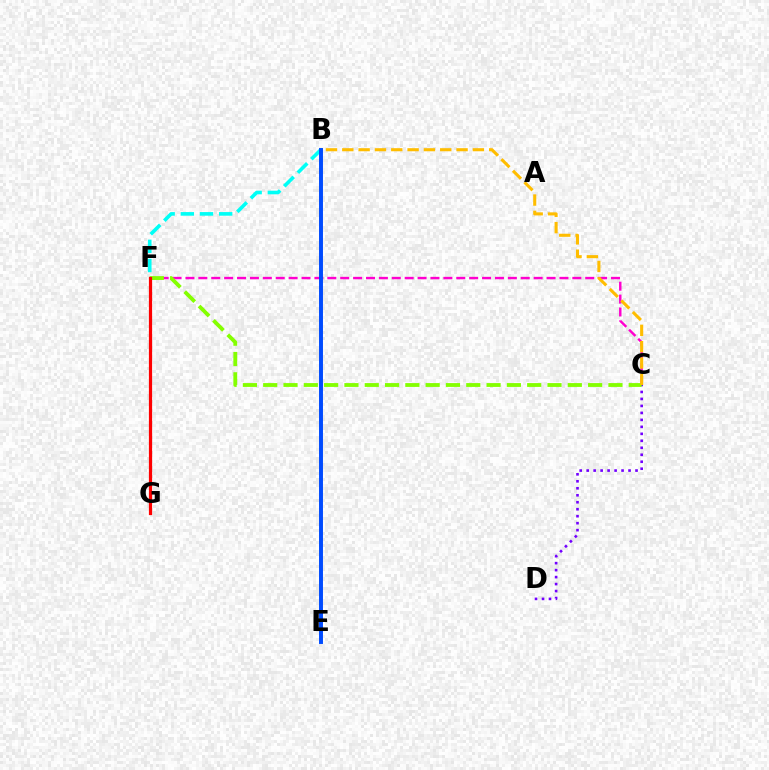{('B', 'E'): [{'color': '#00ff39', 'line_style': 'dotted', 'thickness': 1.53}, {'color': '#004bff', 'line_style': 'solid', 'thickness': 2.83}], ('C', 'F'): [{'color': '#ff00cf', 'line_style': 'dashed', 'thickness': 1.75}, {'color': '#84ff00', 'line_style': 'dashed', 'thickness': 2.76}], ('B', 'F'): [{'color': '#00fff6', 'line_style': 'dashed', 'thickness': 2.6}], ('C', 'D'): [{'color': '#7200ff', 'line_style': 'dotted', 'thickness': 1.9}], ('B', 'C'): [{'color': '#ffbd00', 'line_style': 'dashed', 'thickness': 2.22}], ('F', 'G'): [{'color': '#ff0000', 'line_style': 'solid', 'thickness': 2.31}]}